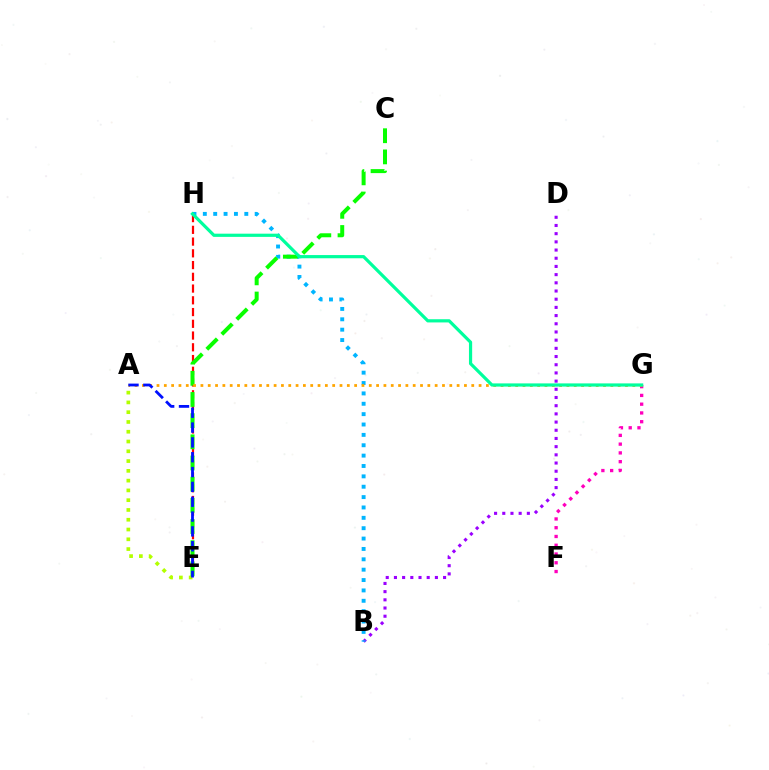{('A', 'E'): [{'color': '#b3ff00', 'line_style': 'dotted', 'thickness': 2.66}, {'color': '#0010ff', 'line_style': 'dashed', 'thickness': 2.02}], ('E', 'H'): [{'color': '#ff0000', 'line_style': 'dashed', 'thickness': 1.6}], ('B', 'D'): [{'color': '#9b00ff', 'line_style': 'dotted', 'thickness': 2.23}], ('B', 'H'): [{'color': '#00b5ff', 'line_style': 'dotted', 'thickness': 2.82}], ('F', 'G'): [{'color': '#ff00bd', 'line_style': 'dotted', 'thickness': 2.38}], ('C', 'E'): [{'color': '#08ff00', 'line_style': 'dashed', 'thickness': 2.88}], ('A', 'G'): [{'color': '#ffa500', 'line_style': 'dotted', 'thickness': 1.99}], ('G', 'H'): [{'color': '#00ff9d', 'line_style': 'solid', 'thickness': 2.3}]}